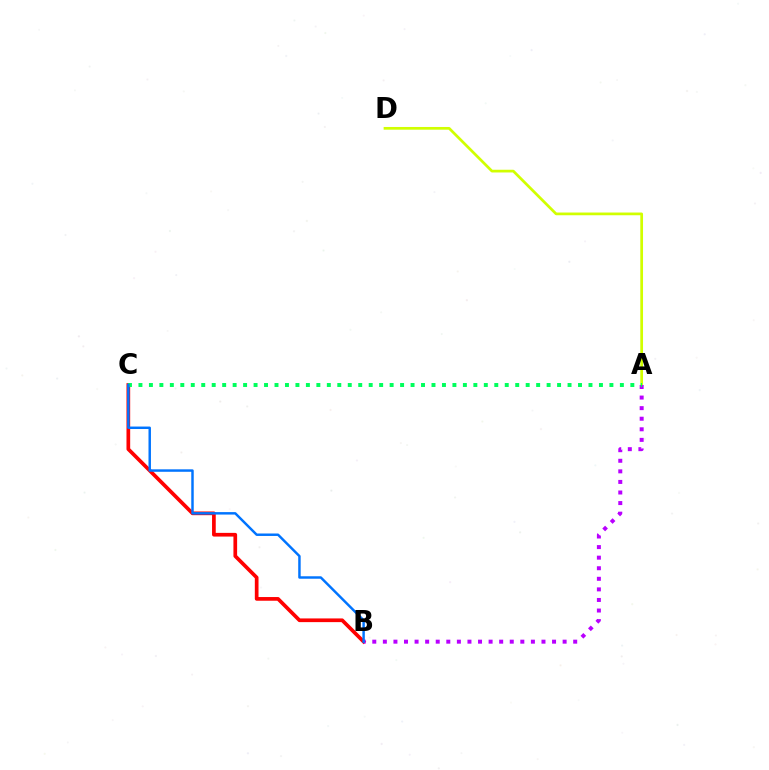{('A', 'D'): [{'color': '#d1ff00', 'line_style': 'solid', 'thickness': 1.96}], ('B', 'C'): [{'color': '#ff0000', 'line_style': 'solid', 'thickness': 2.66}, {'color': '#0074ff', 'line_style': 'solid', 'thickness': 1.77}], ('A', 'B'): [{'color': '#b900ff', 'line_style': 'dotted', 'thickness': 2.87}], ('A', 'C'): [{'color': '#00ff5c', 'line_style': 'dotted', 'thickness': 2.84}]}